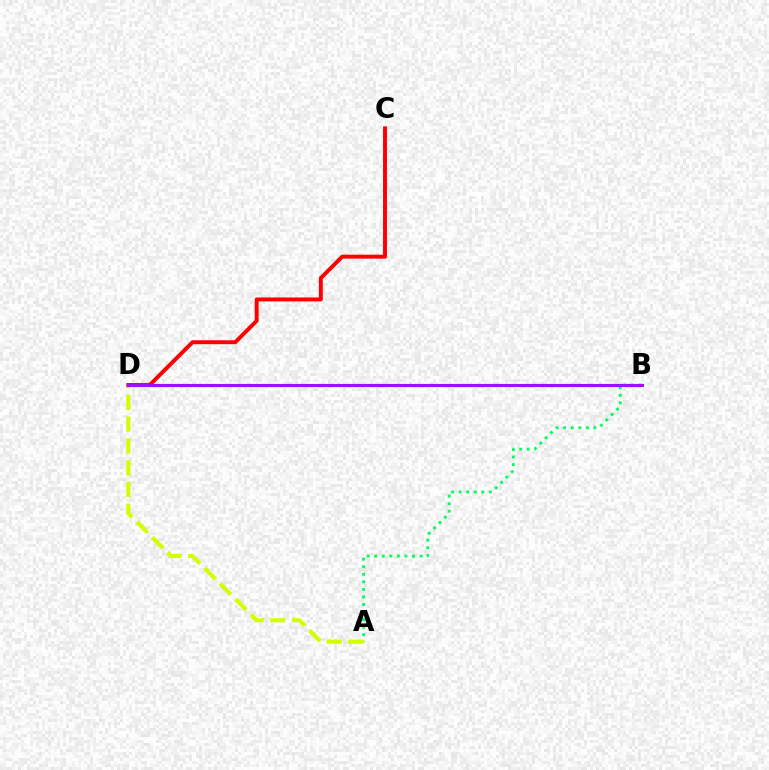{('A', 'B'): [{'color': '#00ff5c', 'line_style': 'dotted', 'thickness': 2.05}], ('A', 'D'): [{'color': '#d1ff00', 'line_style': 'dashed', 'thickness': 2.96}], ('C', 'D'): [{'color': '#ff0000', 'line_style': 'solid', 'thickness': 2.83}], ('B', 'D'): [{'color': '#0074ff', 'line_style': 'solid', 'thickness': 2.26}, {'color': '#b900ff', 'line_style': 'solid', 'thickness': 1.98}]}